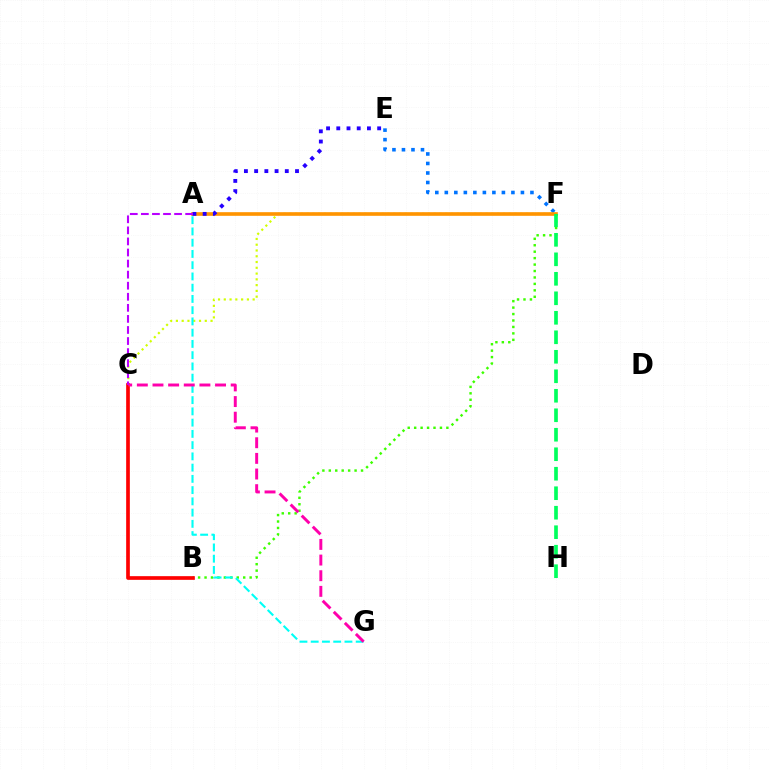{('E', 'F'): [{'color': '#0074ff', 'line_style': 'dotted', 'thickness': 2.59}], ('C', 'F'): [{'color': '#d1ff00', 'line_style': 'dotted', 'thickness': 1.57}], ('A', 'F'): [{'color': '#ff9400', 'line_style': 'solid', 'thickness': 2.62}], ('B', 'F'): [{'color': '#3dff00', 'line_style': 'dotted', 'thickness': 1.75}], ('B', 'C'): [{'color': '#ff0000', 'line_style': 'solid', 'thickness': 2.65}], ('A', 'G'): [{'color': '#00fff6', 'line_style': 'dashed', 'thickness': 1.53}], ('A', 'E'): [{'color': '#2500ff', 'line_style': 'dotted', 'thickness': 2.78}], ('A', 'C'): [{'color': '#b900ff', 'line_style': 'dashed', 'thickness': 1.5}], ('C', 'G'): [{'color': '#ff00ac', 'line_style': 'dashed', 'thickness': 2.13}], ('F', 'H'): [{'color': '#00ff5c', 'line_style': 'dashed', 'thickness': 2.65}]}